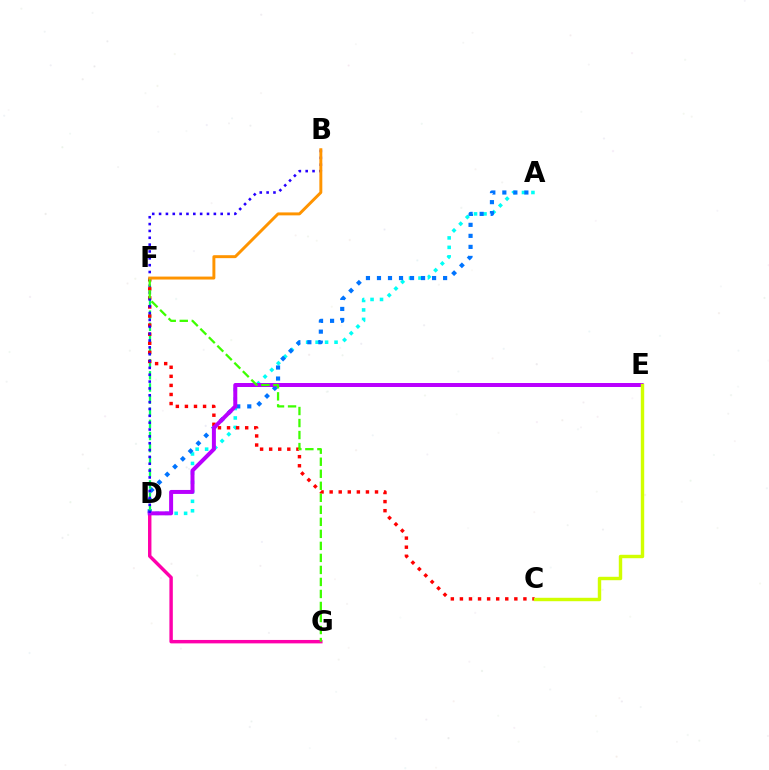{('A', 'D'): [{'color': '#00fff6', 'line_style': 'dotted', 'thickness': 2.57}, {'color': '#0074ff', 'line_style': 'dotted', 'thickness': 2.99}], ('D', 'G'): [{'color': '#ff00ac', 'line_style': 'solid', 'thickness': 2.47}], ('D', 'F'): [{'color': '#00ff5c', 'line_style': 'dashed', 'thickness': 1.65}], ('C', 'F'): [{'color': '#ff0000', 'line_style': 'dotted', 'thickness': 2.47}], ('D', 'E'): [{'color': '#b900ff', 'line_style': 'solid', 'thickness': 2.87}], ('B', 'D'): [{'color': '#2500ff', 'line_style': 'dotted', 'thickness': 1.86}], ('F', 'G'): [{'color': '#3dff00', 'line_style': 'dashed', 'thickness': 1.63}], ('C', 'E'): [{'color': '#d1ff00', 'line_style': 'solid', 'thickness': 2.47}], ('B', 'F'): [{'color': '#ff9400', 'line_style': 'solid', 'thickness': 2.12}]}